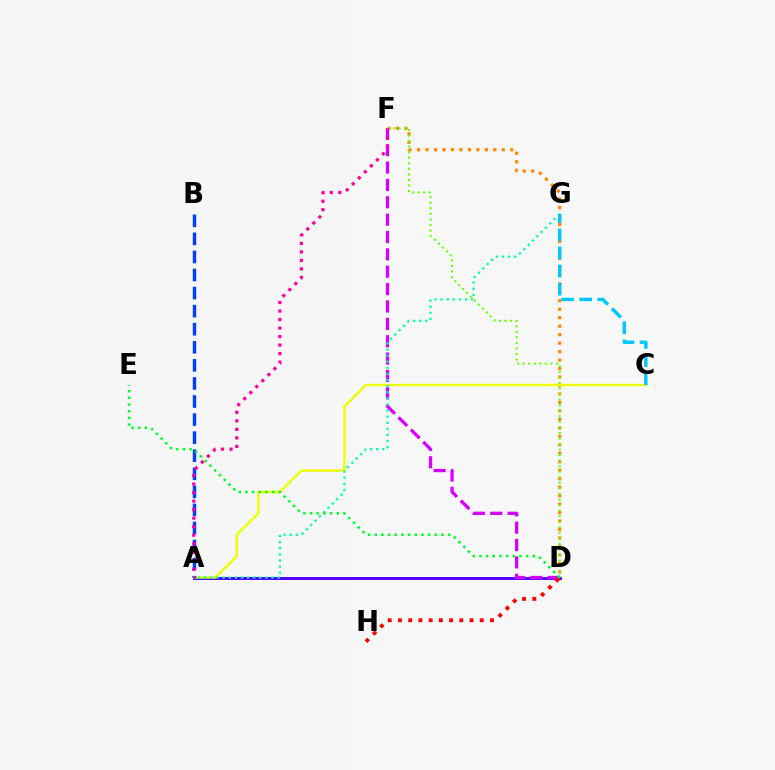{('D', 'F'): [{'color': '#ff8800', 'line_style': 'dotted', 'thickness': 2.3}, {'color': '#d600ff', 'line_style': 'dashed', 'thickness': 2.36}, {'color': '#66ff00', 'line_style': 'dotted', 'thickness': 1.51}], ('A', 'D'): [{'color': '#4f00ff', 'line_style': 'solid', 'thickness': 2.11}], ('A', 'C'): [{'color': '#eeff00', 'line_style': 'solid', 'thickness': 1.72}], ('D', 'H'): [{'color': '#ff0000', 'line_style': 'dotted', 'thickness': 2.78}], ('A', 'B'): [{'color': '#003fff', 'line_style': 'dashed', 'thickness': 2.45}], ('A', 'F'): [{'color': '#ff00a0', 'line_style': 'dotted', 'thickness': 2.31}], ('A', 'G'): [{'color': '#00ffaf', 'line_style': 'dotted', 'thickness': 1.66}], ('C', 'G'): [{'color': '#00c7ff', 'line_style': 'dashed', 'thickness': 2.46}], ('D', 'E'): [{'color': '#00ff27', 'line_style': 'dotted', 'thickness': 1.81}]}